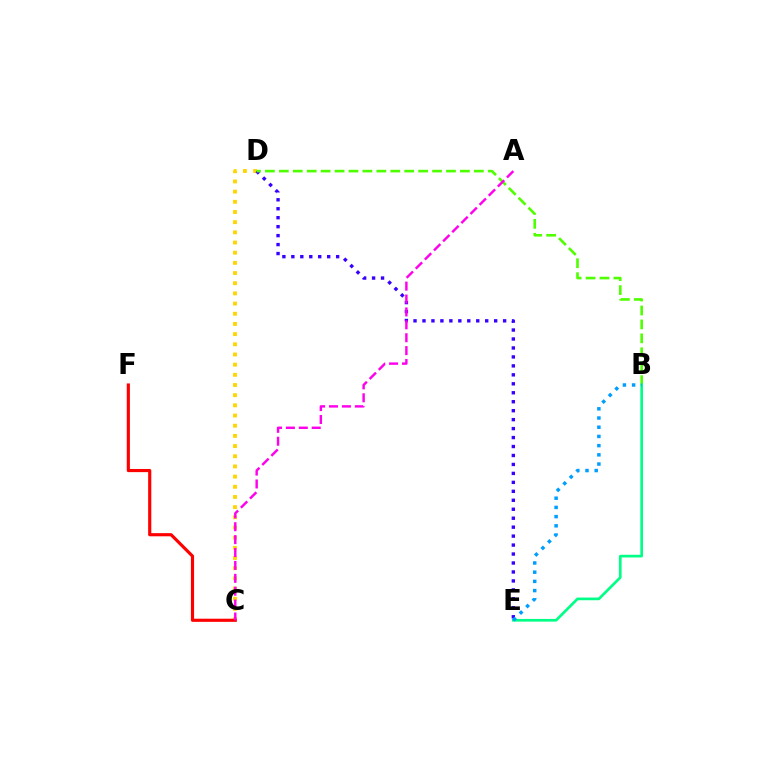{('C', 'D'): [{'color': '#ffd500', 'line_style': 'dotted', 'thickness': 2.77}], ('D', 'E'): [{'color': '#3700ff', 'line_style': 'dotted', 'thickness': 2.43}], ('B', 'D'): [{'color': '#4fff00', 'line_style': 'dashed', 'thickness': 1.89}], ('C', 'F'): [{'color': '#ff0000', 'line_style': 'solid', 'thickness': 2.27}], ('A', 'C'): [{'color': '#ff00ed', 'line_style': 'dashed', 'thickness': 1.75}], ('B', 'E'): [{'color': '#00ff86', 'line_style': 'solid', 'thickness': 1.93}, {'color': '#009eff', 'line_style': 'dotted', 'thickness': 2.5}]}